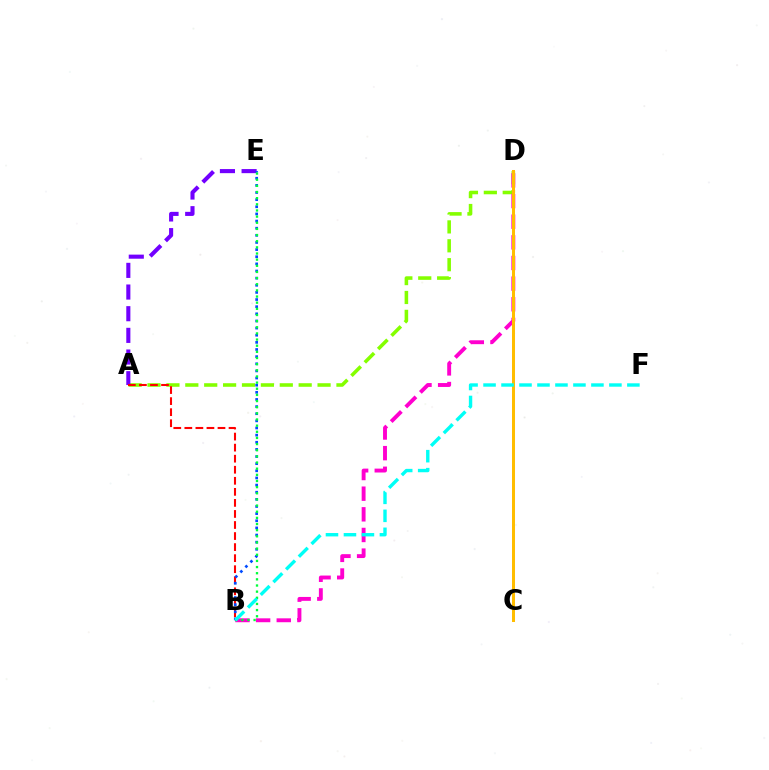{('A', 'D'): [{'color': '#84ff00', 'line_style': 'dashed', 'thickness': 2.57}], ('A', 'E'): [{'color': '#7200ff', 'line_style': 'dashed', 'thickness': 2.94}], ('A', 'B'): [{'color': '#ff0000', 'line_style': 'dashed', 'thickness': 1.5}], ('B', 'E'): [{'color': '#004bff', 'line_style': 'dotted', 'thickness': 1.94}, {'color': '#00ff39', 'line_style': 'dotted', 'thickness': 1.67}], ('B', 'D'): [{'color': '#ff00cf', 'line_style': 'dashed', 'thickness': 2.8}], ('C', 'D'): [{'color': '#ffbd00', 'line_style': 'solid', 'thickness': 2.17}], ('B', 'F'): [{'color': '#00fff6', 'line_style': 'dashed', 'thickness': 2.44}]}